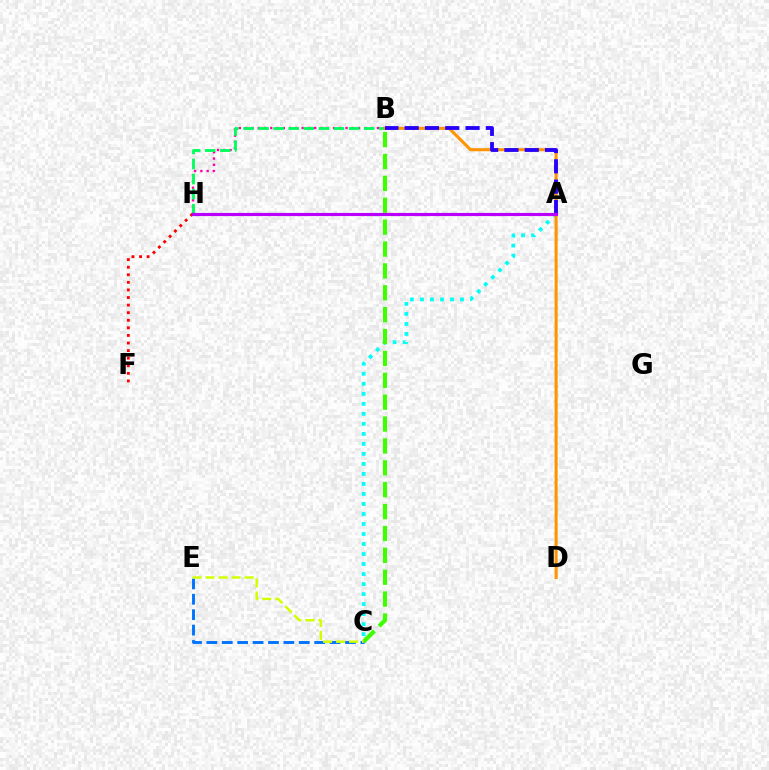{('A', 'C'): [{'color': '#00fff6', 'line_style': 'dotted', 'thickness': 2.72}], ('C', 'E'): [{'color': '#0074ff', 'line_style': 'dashed', 'thickness': 2.09}, {'color': '#d1ff00', 'line_style': 'dashed', 'thickness': 1.77}], ('B', 'H'): [{'color': '#ff00ac', 'line_style': 'dotted', 'thickness': 1.7}, {'color': '#00ff5c', 'line_style': 'dashed', 'thickness': 2.05}], ('B', 'C'): [{'color': '#3dff00', 'line_style': 'dashed', 'thickness': 2.97}], ('F', 'H'): [{'color': '#ff0000', 'line_style': 'dotted', 'thickness': 2.06}], ('B', 'D'): [{'color': '#ff9400', 'line_style': 'solid', 'thickness': 2.2}], ('A', 'B'): [{'color': '#2500ff', 'line_style': 'dashed', 'thickness': 2.76}], ('A', 'H'): [{'color': '#b900ff', 'line_style': 'solid', 'thickness': 2.27}]}